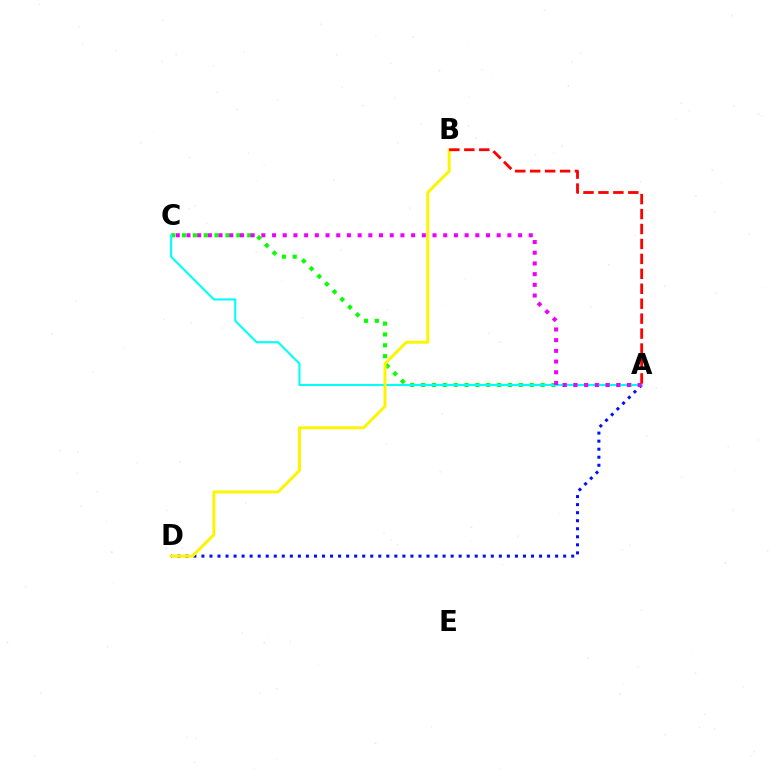{('A', 'D'): [{'color': '#0010ff', 'line_style': 'dotted', 'thickness': 2.18}], ('A', 'C'): [{'color': '#08ff00', 'line_style': 'dotted', 'thickness': 2.95}, {'color': '#00fff6', 'line_style': 'solid', 'thickness': 1.51}, {'color': '#ee00ff', 'line_style': 'dotted', 'thickness': 2.91}], ('B', 'D'): [{'color': '#fcf500', 'line_style': 'solid', 'thickness': 2.14}], ('A', 'B'): [{'color': '#ff0000', 'line_style': 'dashed', 'thickness': 2.03}]}